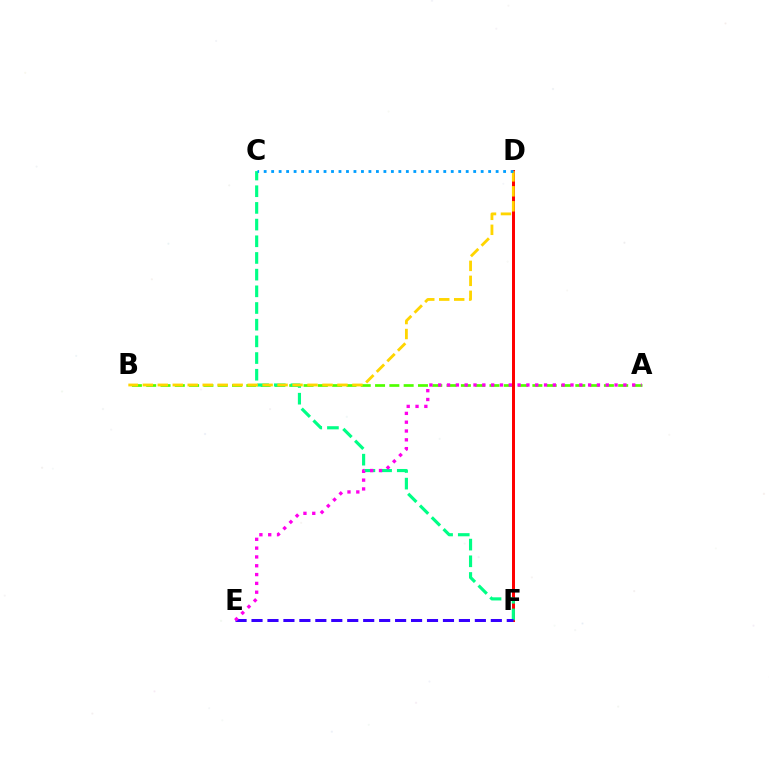{('A', 'B'): [{'color': '#4fff00', 'line_style': 'dashed', 'thickness': 1.94}], ('D', 'F'): [{'color': '#ff0000', 'line_style': 'solid', 'thickness': 2.15}], ('C', 'F'): [{'color': '#00ff86', 'line_style': 'dashed', 'thickness': 2.27}], ('B', 'D'): [{'color': '#ffd500', 'line_style': 'dashed', 'thickness': 2.03}], ('E', 'F'): [{'color': '#3700ff', 'line_style': 'dashed', 'thickness': 2.17}], ('C', 'D'): [{'color': '#009eff', 'line_style': 'dotted', 'thickness': 2.03}], ('A', 'E'): [{'color': '#ff00ed', 'line_style': 'dotted', 'thickness': 2.4}]}